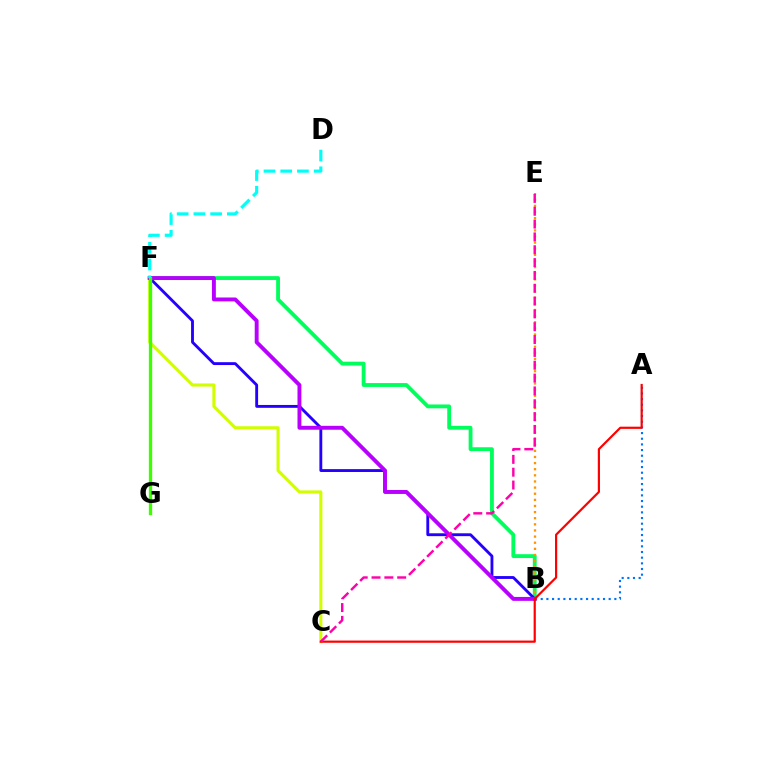{('A', 'B'): [{'color': '#0074ff', 'line_style': 'dotted', 'thickness': 1.54}], ('B', 'F'): [{'color': '#00ff5c', 'line_style': 'solid', 'thickness': 2.76}, {'color': '#2500ff', 'line_style': 'solid', 'thickness': 2.06}, {'color': '#b900ff', 'line_style': 'solid', 'thickness': 2.81}], ('B', 'E'): [{'color': '#ff9400', 'line_style': 'dotted', 'thickness': 1.66}], ('C', 'F'): [{'color': '#d1ff00', 'line_style': 'solid', 'thickness': 2.23}], ('F', 'G'): [{'color': '#3dff00', 'line_style': 'solid', 'thickness': 2.4}], ('A', 'C'): [{'color': '#ff0000', 'line_style': 'solid', 'thickness': 1.58}], ('D', 'F'): [{'color': '#00fff6', 'line_style': 'dashed', 'thickness': 2.27}], ('C', 'E'): [{'color': '#ff00ac', 'line_style': 'dashed', 'thickness': 1.74}]}